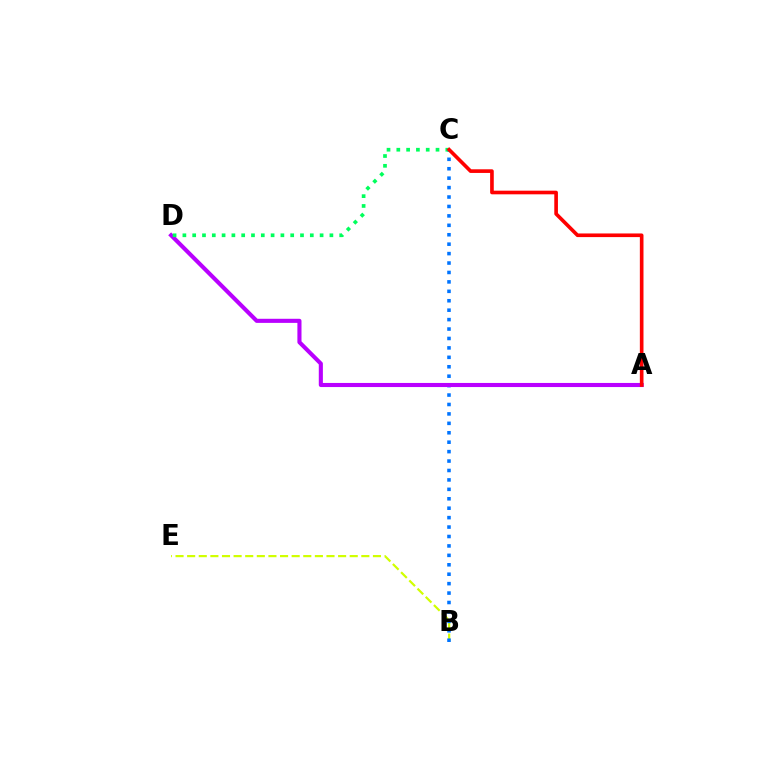{('B', 'E'): [{'color': '#d1ff00', 'line_style': 'dashed', 'thickness': 1.58}], ('B', 'C'): [{'color': '#0074ff', 'line_style': 'dotted', 'thickness': 2.56}], ('A', 'D'): [{'color': '#b900ff', 'line_style': 'solid', 'thickness': 2.95}], ('C', 'D'): [{'color': '#00ff5c', 'line_style': 'dotted', 'thickness': 2.66}], ('A', 'C'): [{'color': '#ff0000', 'line_style': 'solid', 'thickness': 2.62}]}